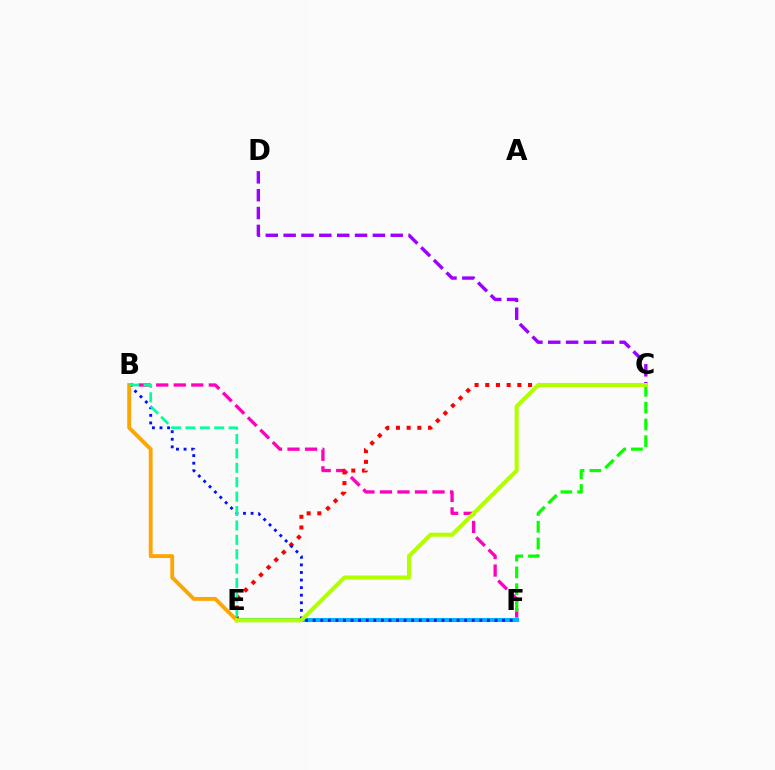{('B', 'F'): [{'color': '#ff00bd', 'line_style': 'dashed', 'thickness': 2.38}, {'color': '#0010ff', 'line_style': 'dotted', 'thickness': 2.06}], ('C', 'F'): [{'color': '#08ff00', 'line_style': 'dashed', 'thickness': 2.28}], ('E', 'F'): [{'color': '#00b5ff', 'line_style': 'solid', 'thickness': 2.95}], ('C', 'E'): [{'color': '#ff0000', 'line_style': 'dotted', 'thickness': 2.91}, {'color': '#b3ff00', 'line_style': 'solid', 'thickness': 2.93}], ('C', 'D'): [{'color': '#9b00ff', 'line_style': 'dashed', 'thickness': 2.42}], ('B', 'E'): [{'color': '#ffa500', 'line_style': 'solid', 'thickness': 2.77}, {'color': '#00ff9d', 'line_style': 'dashed', 'thickness': 1.96}]}